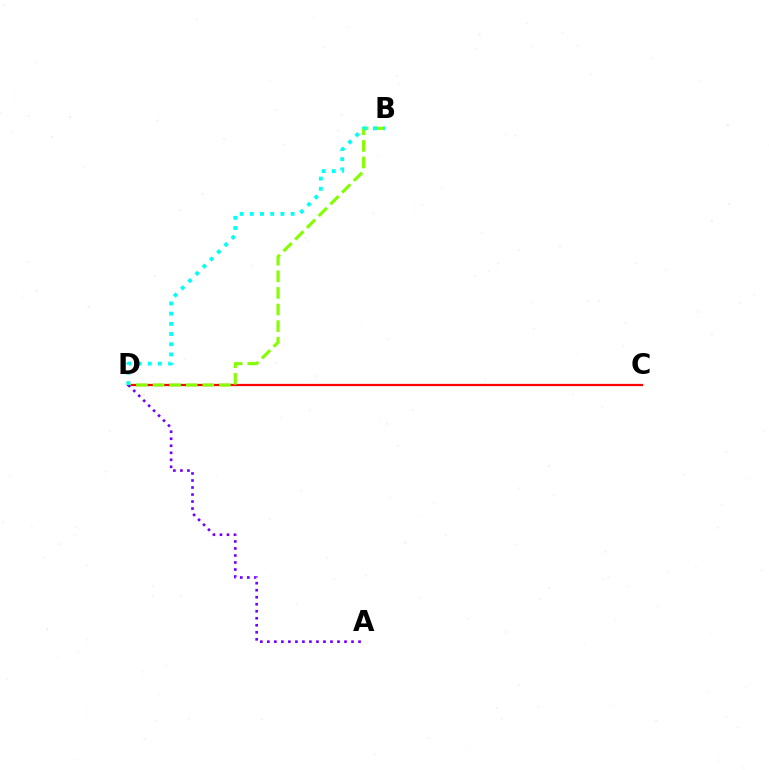{('C', 'D'): [{'color': '#ff0000', 'line_style': 'solid', 'thickness': 1.62}], ('B', 'D'): [{'color': '#84ff00', 'line_style': 'dashed', 'thickness': 2.25}, {'color': '#00fff6', 'line_style': 'dotted', 'thickness': 2.77}], ('A', 'D'): [{'color': '#7200ff', 'line_style': 'dotted', 'thickness': 1.91}]}